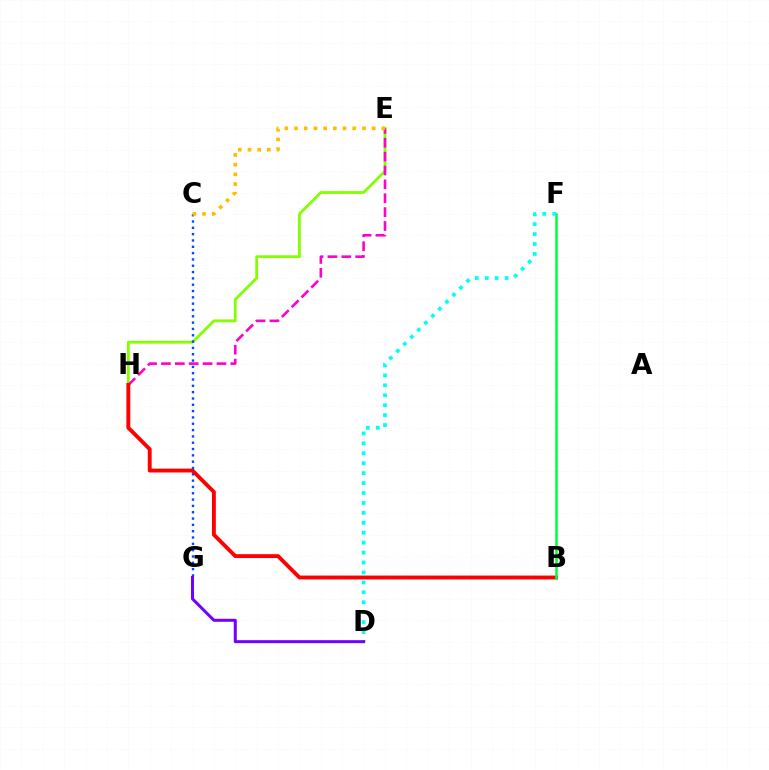{('E', 'H'): [{'color': '#84ff00', 'line_style': 'solid', 'thickness': 2.02}, {'color': '#ff00cf', 'line_style': 'dashed', 'thickness': 1.88}], ('B', 'H'): [{'color': '#ff0000', 'line_style': 'solid', 'thickness': 2.79}], ('C', 'G'): [{'color': '#004bff', 'line_style': 'dotted', 'thickness': 1.72}], ('B', 'F'): [{'color': '#00ff39', 'line_style': 'solid', 'thickness': 1.8}], ('D', 'F'): [{'color': '#00fff6', 'line_style': 'dotted', 'thickness': 2.7}], ('D', 'G'): [{'color': '#7200ff', 'line_style': 'solid', 'thickness': 2.16}], ('C', 'E'): [{'color': '#ffbd00', 'line_style': 'dotted', 'thickness': 2.64}]}